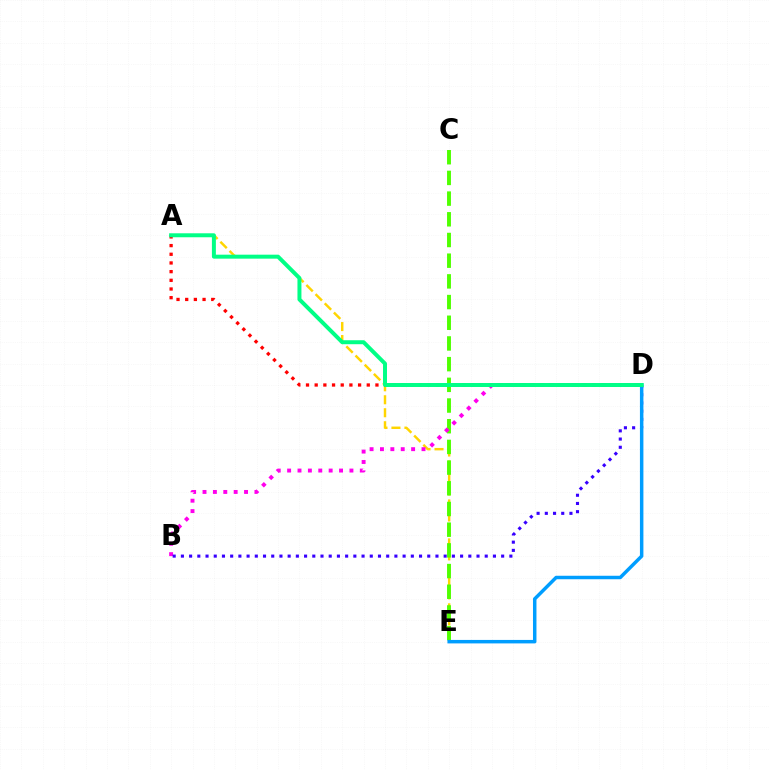{('A', 'E'): [{'color': '#ffd500', 'line_style': 'dashed', 'thickness': 1.76}], ('C', 'E'): [{'color': '#4fff00', 'line_style': 'dashed', 'thickness': 2.81}], ('B', 'D'): [{'color': '#ff00ed', 'line_style': 'dotted', 'thickness': 2.82}, {'color': '#3700ff', 'line_style': 'dotted', 'thickness': 2.23}], ('A', 'D'): [{'color': '#ff0000', 'line_style': 'dotted', 'thickness': 2.36}, {'color': '#00ff86', 'line_style': 'solid', 'thickness': 2.86}], ('D', 'E'): [{'color': '#009eff', 'line_style': 'solid', 'thickness': 2.5}]}